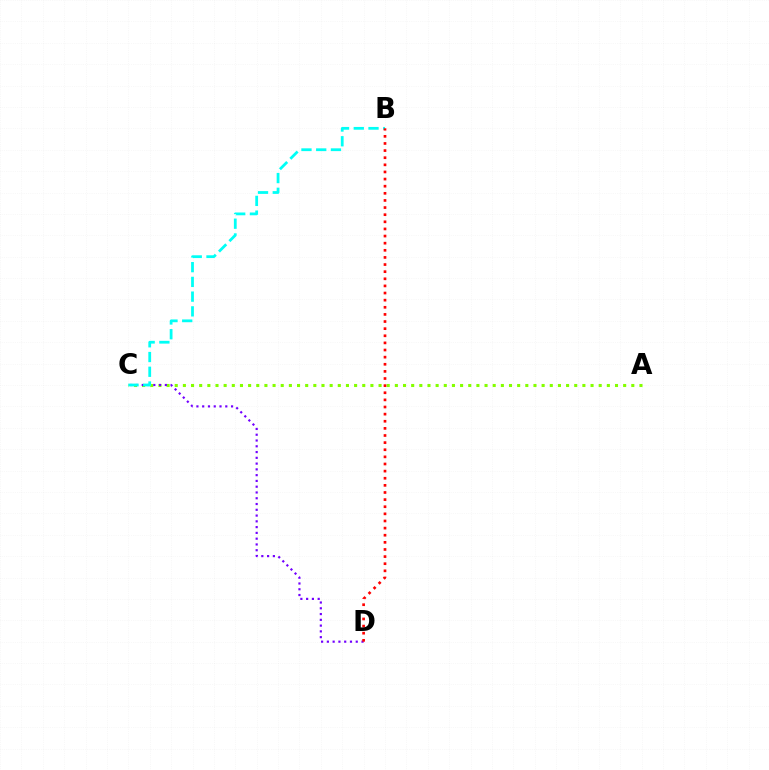{('A', 'C'): [{'color': '#84ff00', 'line_style': 'dotted', 'thickness': 2.22}], ('C', 'D'): [{'color': '#7200ff', 'line_style': 'dotted', 'thickness': 1.57}], ('B', 'C'): [{'color': '#00fff6', 'line_style': 'dashed', 'thickness': 2.0}], ('B', 'D'): [{'color': '#ff0000', 'line_style': 'dotted', 'thickness': 1.94}]}